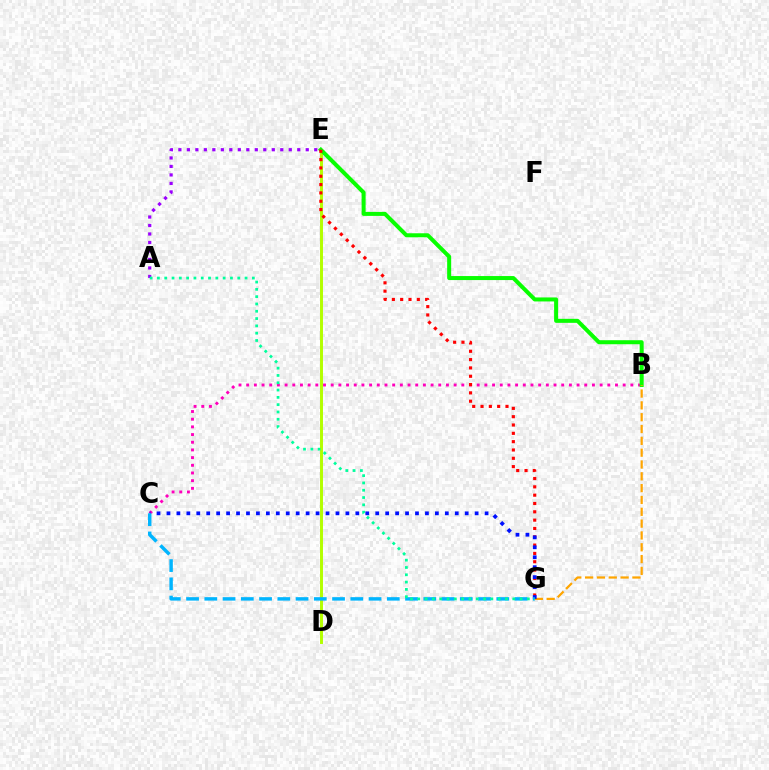{('A', 'E'): [{'color': '#9b00ff', 'line_style': 'dotted', 'thickness': 2.31}], ('D', 'E'): [{'color': '#b3ff00', 'line_style': 'solid', 'thickness': 2.13}], ('B', 'C'): [{'color': '#ff00bd', 'line_style': 'dotted', 'thickness': 2.09}], ('B', 'E'): [{'color': '#08ff00', 'line_style': 'solid', 'thickness': 2.89}], ('B', 'G'): [{'color': '#ffa500', 'line_style': 'dashed', 'thickness': 1.61}], ('E', 'G'): [{'color': '#ff0000', 'line_style': 'dotted', 'thickness': 2.26}], ('C', 'G'): [{'color': '#0010ff', 'line_style': 'dotted', 'thickness': 2.7}, {'color': '#00b5ff', 'line_style': 'dashed', 'thickness': 2.48}], ('A', 'G'): [{'color': '#00ff9d', 'line_style': 'dotted', 'thickness': 1.98}]}